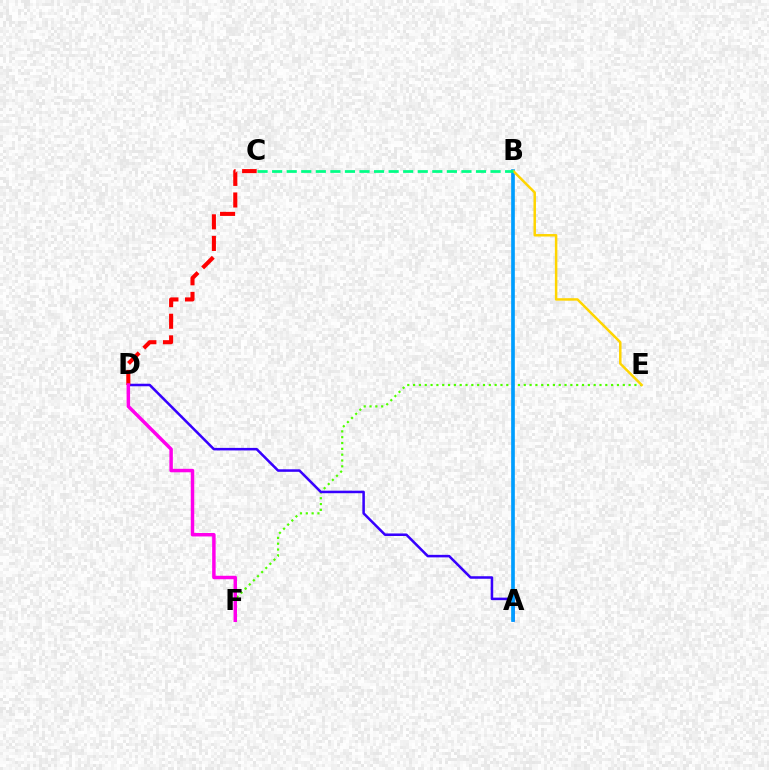{('E', 'F'): [{'color': '#4fff00', 'line_style': 'dotted', 'thickness': 1.58}], ('A', 'D'): [{'color': '#3700ff', 'line_style': 'solid', 'thickness': 1.82}], ('C', 'D'): [{'color': '#ff0000', 'line_style': 'dashed', 'thickness': 2.94}], ('A', 'B'): [{'color': '#009eff', 'line_style': 'solid', 'thickness': 2.64}], ('B', 'E'): [{'color': '#ffd500', 'line_style': 'solid', 'thickness': 1.79}], ('D', 'F'): [{'color': '#ff00ed', 'line_style': 'solid', 'thickness': 2.5}], ('B', 'C'): [{'color': '#00ff86', 'line_style': 'dashed', 'thickness': 1.98}]}